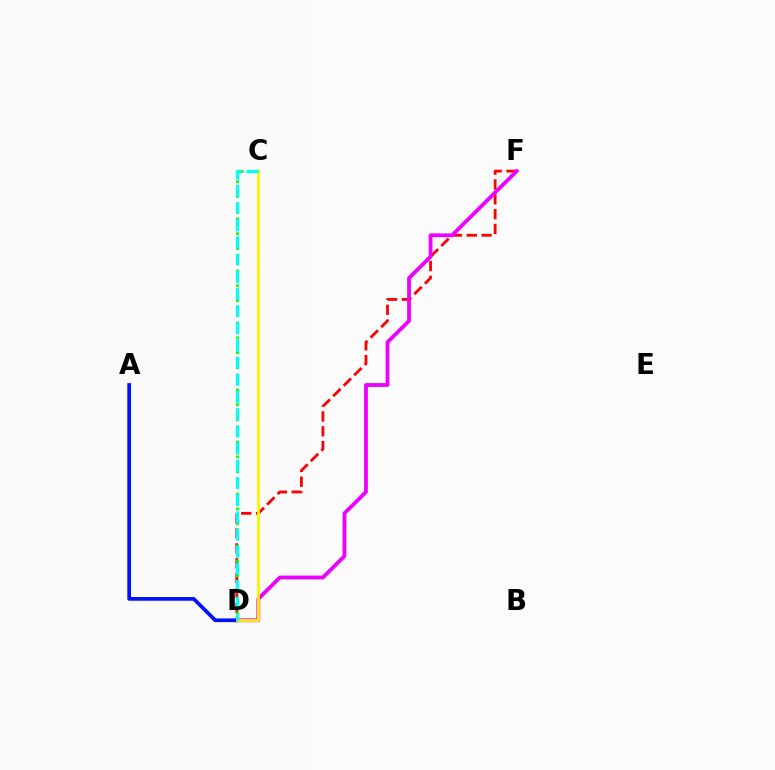{('D', 'F'): [{'color': '#ff0000', 'line_style': 'dashed', 'thickness': 2.02}, {'color': '#ee00ff', 'line_style': 'solid', 'thickness': 2.74}], ('A', 'D'): [{'color': '#0010ff', 'line_style': 'solid', 'thickness': 2.67}], ('C', 'D'): [{'color': '#fcf500', 'line_style': 'solid', 'thickness': 1.98}, {'color': '#08ff00', 'line_style': 'dotted', 'thickness': 2.02}, {'color': '#00fff6', 'line_style': 'dashed', 'thickness': 2.33}]}